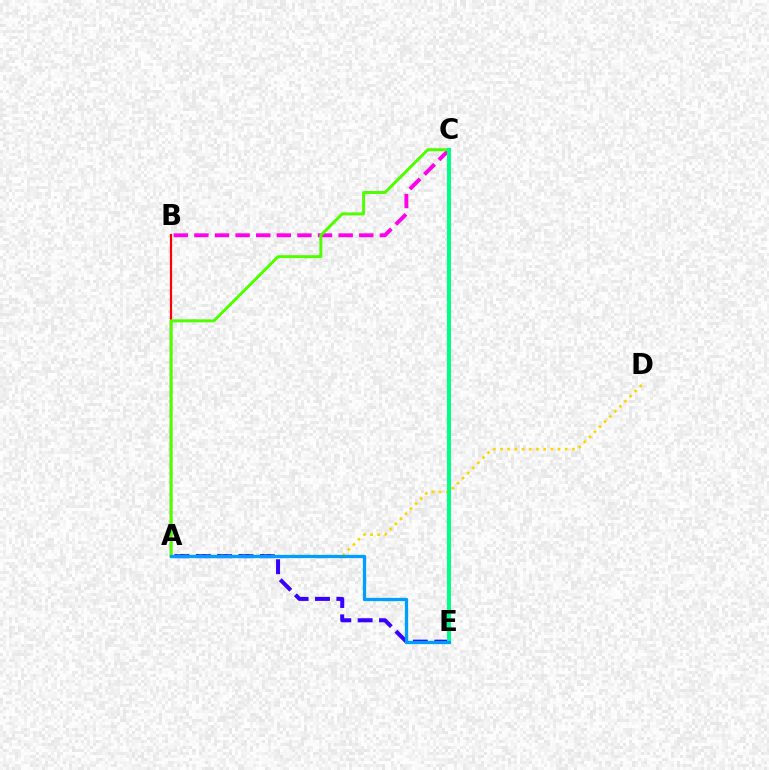{('A', 'B'): [{'color': '#ff0000', 'line_style': 'solid', 'thickness': 1.6}], ('A', 'E'): [{'color': '#3700ff', 'line_style': 'dashed', 'thickness': 2.9}, {'color': '#009eff', 'line_style': 'solid', 'thickness': 2.36}], ('B', 'C'): [{'color': '#ff00ed', 'line_style': 'dashed', 'thickness': 2.8}], ('A', 'D'): [{'color': '#ffd500', 'line_style': 'dotted', 'thickness': 1.95}], ('A', 'C'): [{'color': '#4fff00', 'line_style': 'solid', 'thickness': 2.14}], ('C', 'E'): [{'color': '#00ff86', 'line_style': 'solid', 'thickness': 2.87}]}